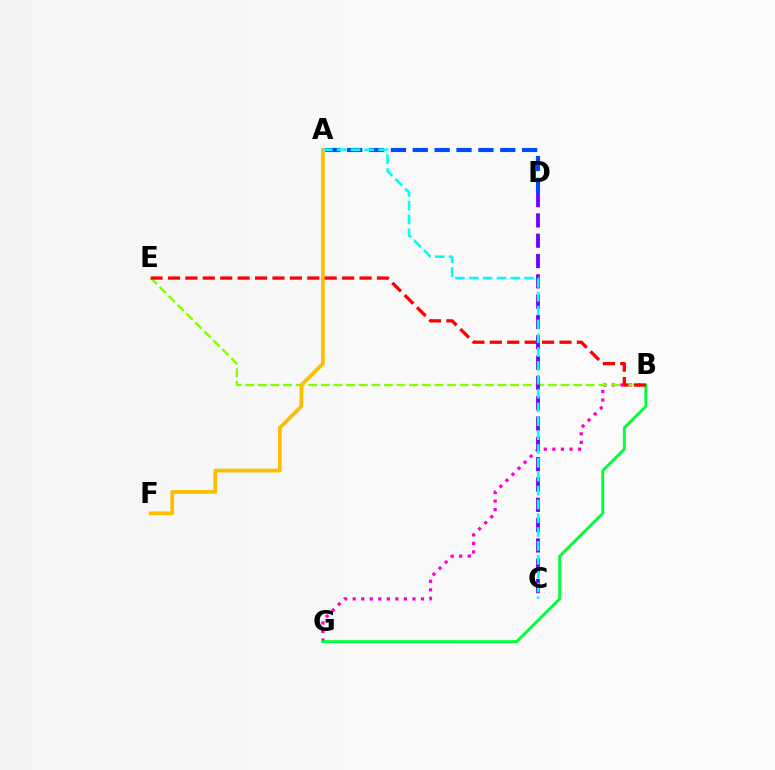{('B', 'G'): [{'color': '#ff00cf', 'line_style': 'dotted', 'thickness': 2.32}, {'color': '#00ff39', 'line_style': 'solid', 'thickness': 2.09}], ('B', 'E'): [{'color': '#84ff00', 'line_style': 'dashed', 'thickness': 1.71}, {'color': '#ff0000', 'line_style': 'dashed', 'thickness': 2.37}], ('A', 'D'): [{'color': '#004bff', 'line_style': 'dashed', 'thickness': 2.97}], ('A', 'F'): [{'color': '#ffbd00', 'line_style': 'solid', 'thickness': 2.71}], ('C', 'D'): [{'color': '#7200ff', 'line_style': 'dashed', 'thickness': 2.76}], ('A', 'C'): [{'color': '#00fff6', 'line_style': 'dashed', 'thickness': 1.88}]}